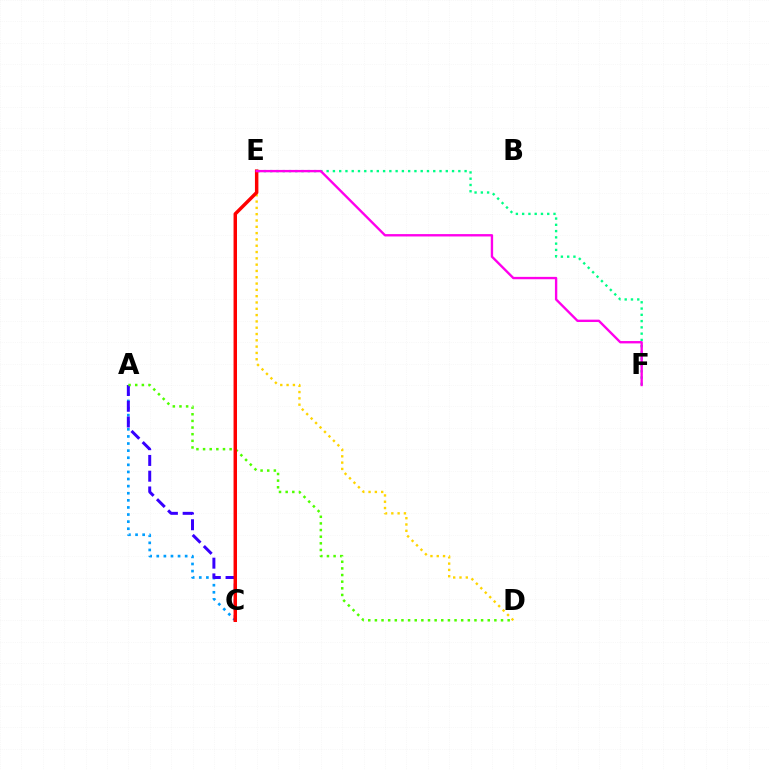{('A', 'C'): [{'color': '#009eff', 'line_style': 'dotted', 'thickness': 1.93}, {'color': '#3700ff', 'line_style': 'dashed', 'thickness': 2.14}], ('E', 'F'): [{'color': '#00ff86', 'line_style': 'dotted', 'thickness': 1.7}, {'color': '#ff00ed', 'line_style': 'solid', 'thickness': 1.7}], ('D', 'E'): [{'color': '#ffd500', 'line_style': 'dotted', 'thickness': 1.71}], ('A', 'D'): [{'color': '#4fff00', 'line_style': 'dotted', 'thickness': 1.8}], ('C', 'E'): [{'color': '#ff0000', 'line_style': 'solid', 'thickness': 2.49}]}